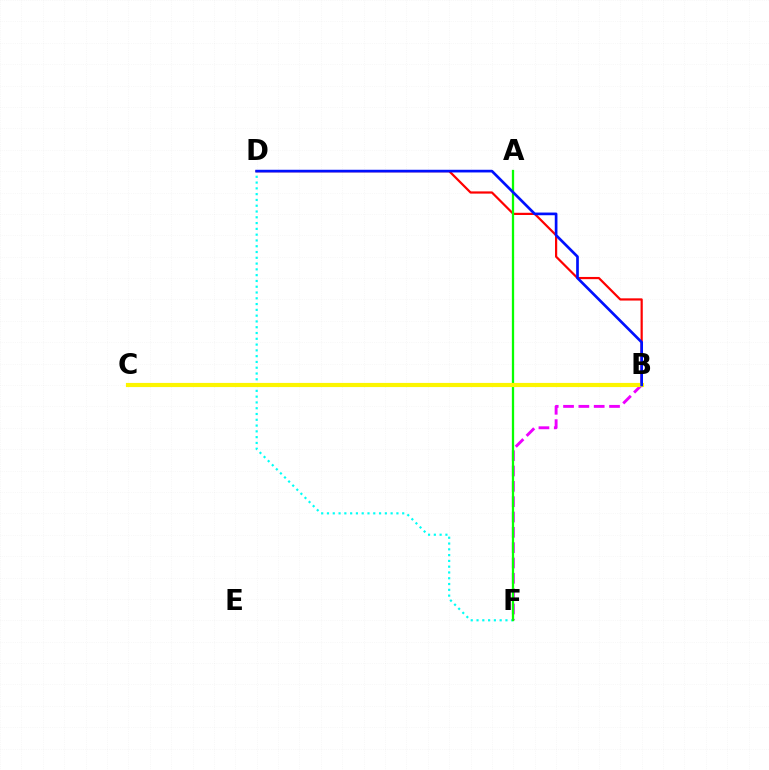{('D', 'F'): [{'color': '#00fff6', 'line_style': 'dotted', 'thickness': 1.57}], ('B', 'F'): [{'color': '#ee00ff', 'line_style': 'dashed', 'thickness': 2.08}], ('B', 'D'): [{'color': '#ff0000', 'line_style': 'solid', 'thickness': 1.59}, {'color': '#0010ff', 'line_style': 'solid', 'thickness': 1.93}], ('A', 'F'): [{'color': '#08ff00', 'line_style': 'solid', 'thickness': 1.64}], ('B', 'C'): [{'color': '#fcf500', 'line_style': 'solid', 'thickness': 2.99}]}